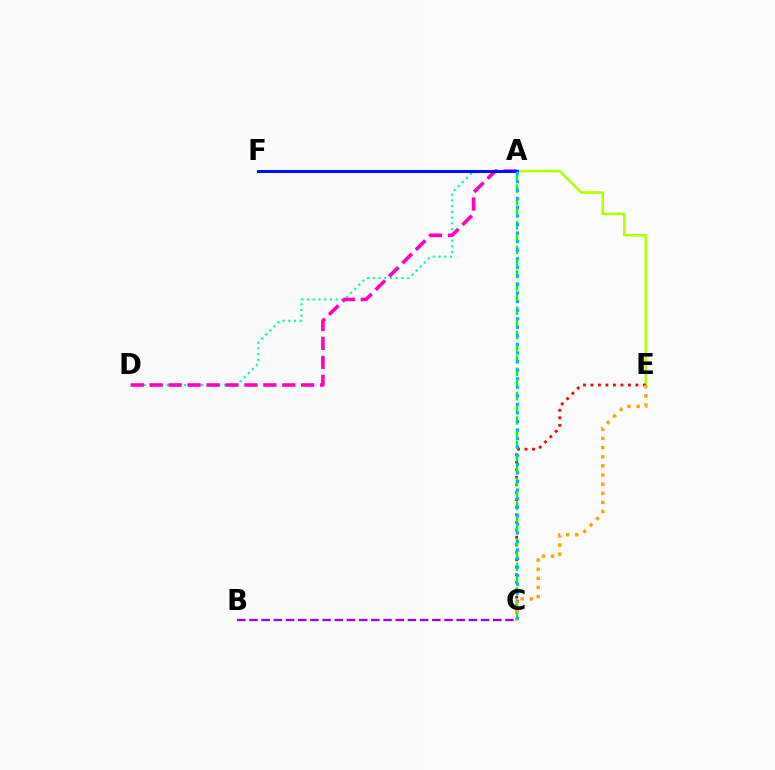{('A', 'E'): [{'color': '#b3ff00', 'line_style': 'solid', 'thickness': 1.85}], ('C', 'E'): [{'color': '#ff0000', 'line_style': 'dotted', 'thickness': 2.04}, {'color': '#ffa500', 'line_style': 'dotted', 'thickness': 2.48}], ('A', 'D'): [{'color': '#00ff9d', 'line_style': 'dotted', 'thickness': 1.56}, {'color': '#ff00bd', 'line_style': 'dashed', 'thickness': 2.57}], ('B', 'C'): [{'color': '#9b00ff', 'line_style': 'dashed', 'thickness': 1.66}], ('A', 'C'): [{'color': '#08ff00', 'line_style': 'dashed', 'thickness': 1.66}, {'color': '#00b5ff', 'line_style': 'dotted', 'thickness': 2.33}], ('A', 'F'): [{'color': '#0010ff', 'line_style': 'solid', 'thickness': 2.17}]}